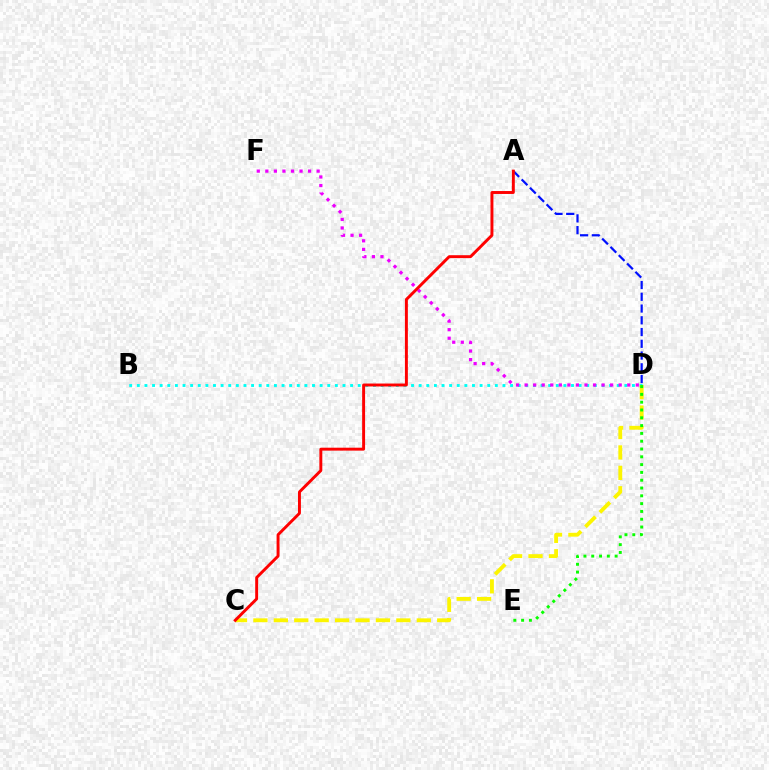{('B', 'D'): [{'color': '#00fff6', 'line_style': 'dotted', 'thickness': 2.07}], ('C', 'D'): [{'color': '#fcf500', 'line_style': 'dashed', 'thickness': 2.77}], ('D', 'F'): [{'color': '#ee00ff', 'line_style': 'dotted', 'thickness': 2.32}], ('A', 'D'): [{'color': '#0010ff', 'line_style': 'dashed', 'thickness': 1.6}], ('D', 'E'): [{'color': '#08ff00', 'line_style': 'dotted', 'thickness': 2.12}], ('A', 'C'): [{'color': '#ff0000', 'line_style': 'solid', 'thickness': 2.11}]}